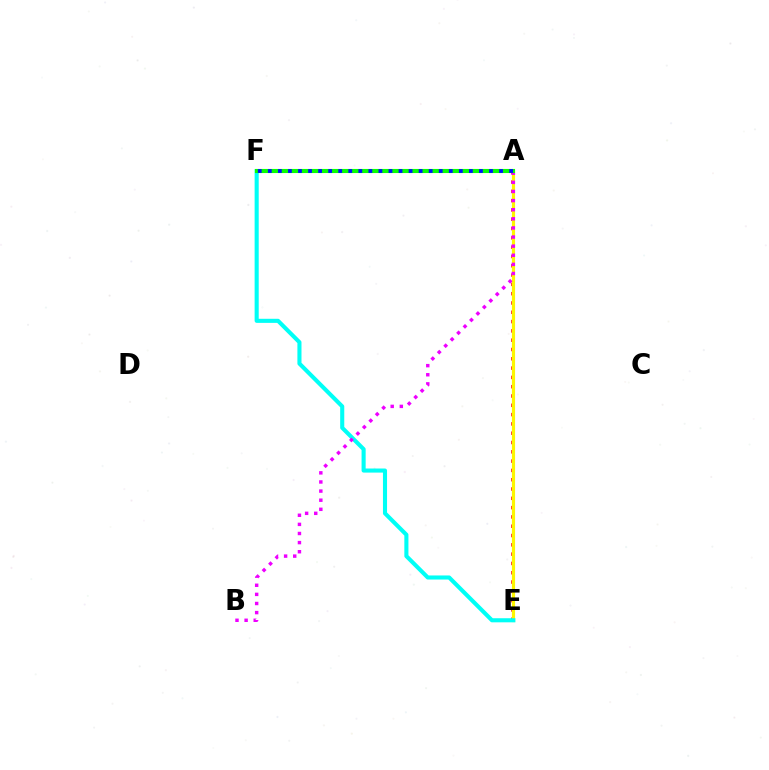{('A', 'E'): [{'color': '#ff0000', 'line_style': 'dotted', 'thickness': 2.53}, {'color': '#fcf500', 'line_style': 'solid', 'thickness': 2.27}], ('E', 'F'): [{'color': '#00fff6', 'line_style': 'solid', 'thickness': 2.94}], ('A', 'B'): [{'color': '#ee00ff', 'line_style': 'dotted', 'thickness': 2.48}], ('A', 'F'): [{'color': '#08ff00', 'line_style': 'solid', 'thickness': 2.95}, {'color': '#0010ff', 'line_style': 'dotted', 'thickness': 2.73}]}